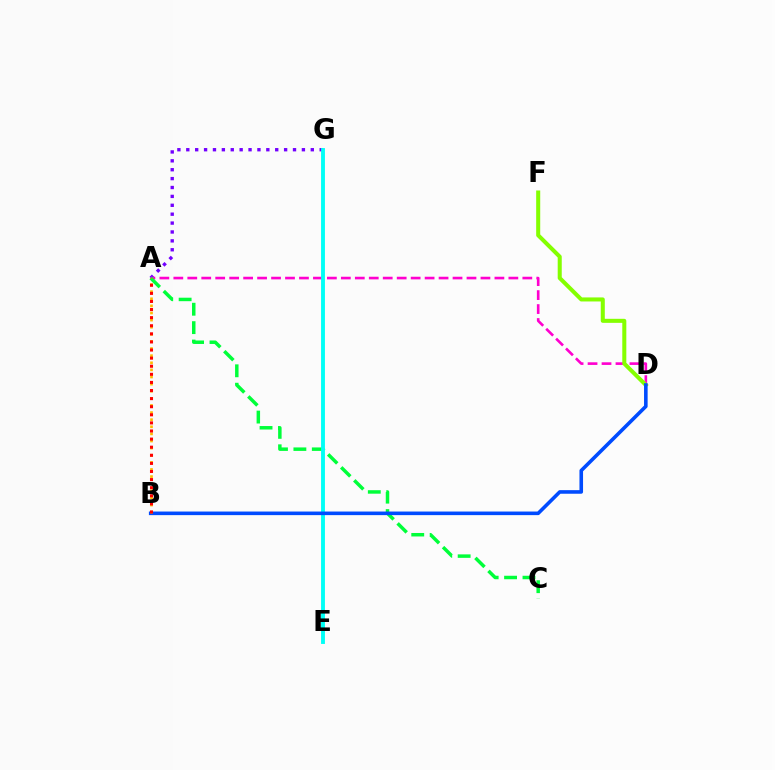{('A', 'G'): [{'color': '#7200ff', 'line_style': 'dotted', 'thickness': 2.42}], ('A', 'D'): [{'color': '#ff00cf', 'line_style': 'dashed', 'thickness': 1.9}], ('A', 'C'): [{'color': '#00ff39', 'line_style': 'dashed', 'thickness': 2.5}], ('D', 'F'): [{'color': '#84ff00', 'line_style': 'solid', 'thickness': 2.91}], ('E', 'G'): [{'color': '#00fff6', 'line_style': 'solid', 'thickness': 2.79}], ('B', 'D'): [{'color': '#004bff', 'line_style': 'solid', 'thickness': 2.59}], ('A', 'B'): [{'color': '#ffbd00', 'line_style': 'dotted', 'thickness': 1.93}, {'color': '#ff0000', 'line_style': 'dotted', 'thickness': 2.2}]}